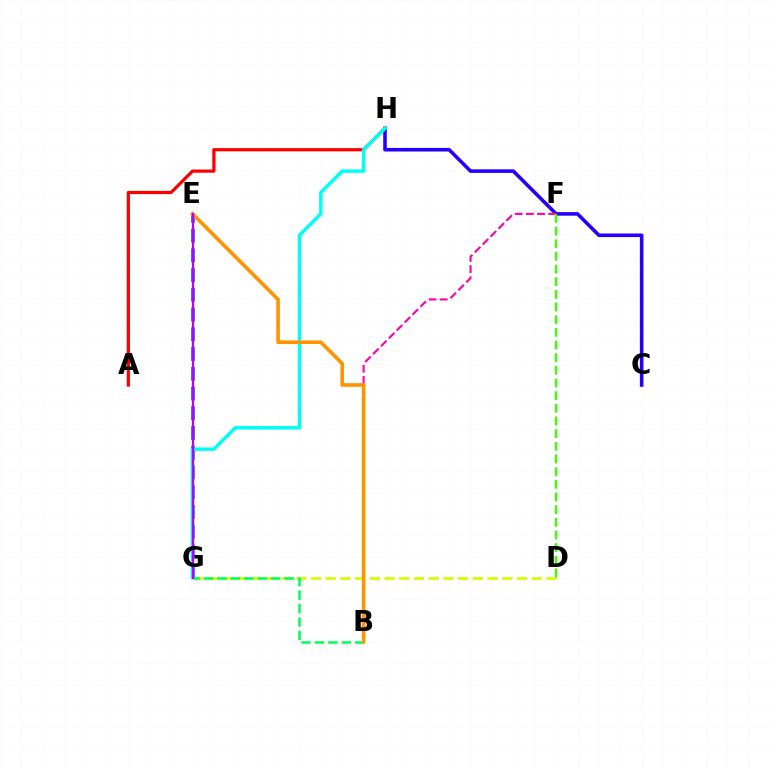{('D', 'G'): [{'color': '#d1ff00', 'line_style': 'dashed', 'thickness': 2.0}], ('C', 'H'): [{'color': '#2500ff', 'line_style': 'solid', 'thickness': 2.58}], ('E', 'G'): [{'color': '#0074ff', 'line_style': 'dashed', 'thickness': 2.68}, {'color': '#b900ff', 'line_style': 'solid', 'thickness': 1.63}], ('A', 'H'): [{'color': '#ff0000', 'line_style': 'solid', 'thickness': 2.32}], ('B', 'G'): [{'color': '#00ff5c', 'line_style': 'dashed', 'thickness': 1.83}], ('B', 'F'): [{'color': '#ff00ac', 'line_style': 'dashed', 'thickness': 1.52}], ('G', 'H'): [{'color': '#00fff6', 'line_style': 'solid', 'thickness': 2.49}], ('D', 'F'): [{'color': '#3dff00', 'line_style': 'dashed', 'thickness': 1.72}], ('B', 'E'): [{'color': '#ff9400', 'line_style': 'solid', 'thickness': 2.62}]}